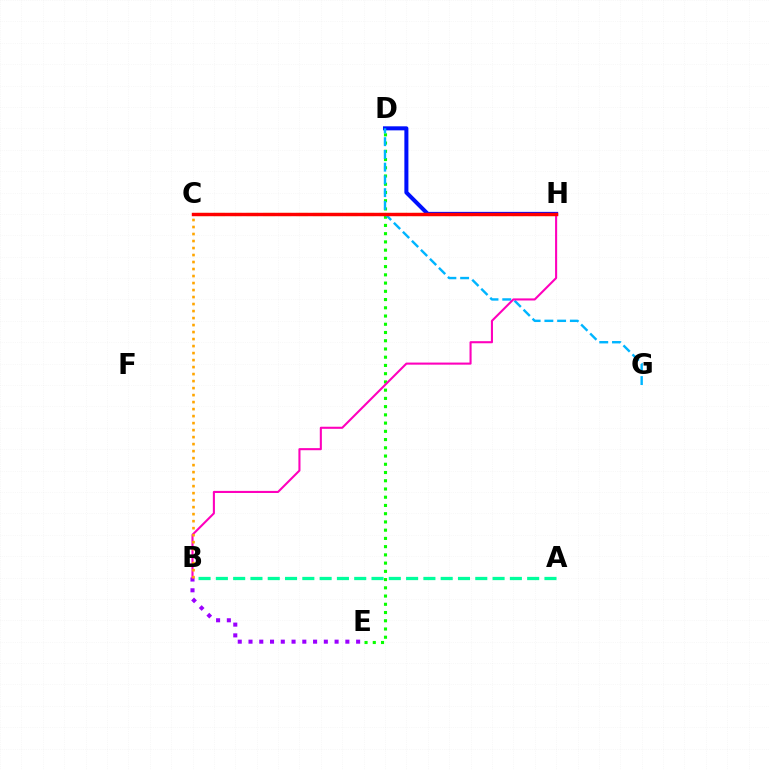{('C', 'H'): [{'color': '#b3ff00', 'line_style': 'dashed', 'thickness': 2.25}, {'color': '#ff0000', 'line_style': 'solid', 'thickness': 2.46}], ('B', 'E'): [{'color': '#9b00ff', 'line_style': 'dotted', 'thickness': 2.92}], ('D', 'E'): [{'color': '#08ff00', 'line_style': 'dotted', 'thickness': 2.24}], ('D', 'H'): [{'color': '#0010ff', 'line_style': 'solid', 'thickness': 2.9}], ('D', 'G'): [{'color': '#00b5ff', 'line_style': 'dashed', 'thickness': 1.73}], ('A', 'B'): [{'color': '#00ff9d', 'line_style': 'dashed', 'thickness': 2.35}], ('B', 'H'): [{'color': '#ff00bd', 'line_style': 'solid', 'thickness': 1.5}], ('B', 'C'): [{'color': '#ffa500', 'line_style': 'dotted', 'thickness': 1.9}]}